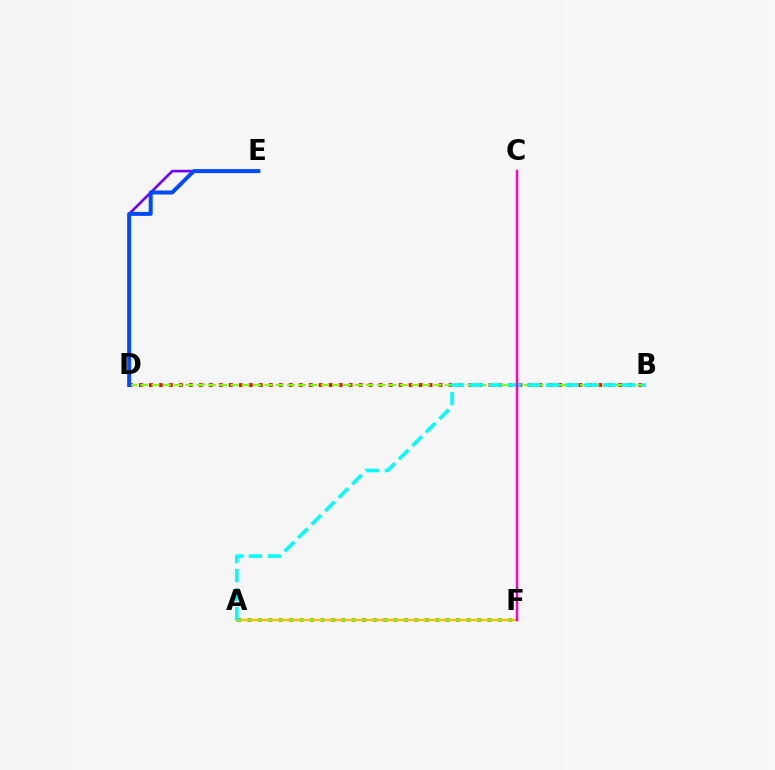{('B', 'D'): [{'color': '#ff0000', 'line_style': 'dotted', 'thickness': 2.71}, {'color': '#84ff00', 'line_style': 'dashed', 'thickness': 1.53}], ('D', 'E'): [{'color': '#7200ff', 'line_style': 'solid', 'thickness': 1.88}, {'color': '#004bff', 'line_style': 'solid', 'thickness': 2.87}], ('A', 'F'): [{'color': '#00ff39', 'line_style': 'dotted', 'thickness': 2.83}, {'color': '#ffbd00', 'line_style': 'solid', 'thickness': 1.73}], ('A', 'B'): [{'color': '#00fff6', 'line_style': 'dashed', 'thickness': 2.58}], ('C', 'F'): [{'color': '#ff00cf', 'line_style': 'solid', 'thickness': 1.79}]}